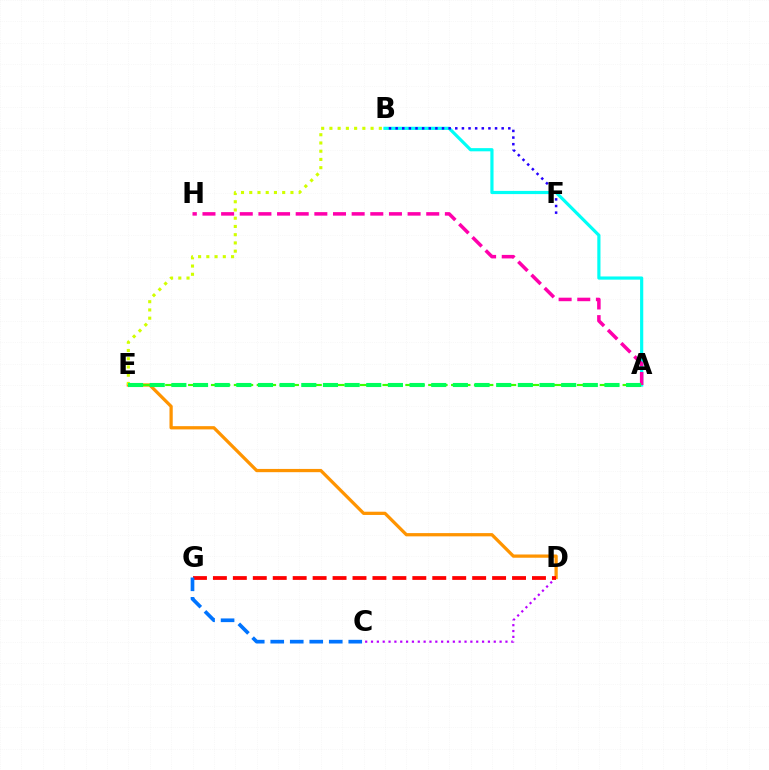{('C', 'D'): [{'color': '#b900ff', 'line_style': 'dotted', 'thickness': 1.59}], ('D', 'E'): [{'color': '#ff9400', 'line_style': 'solid', 'thickness': 2.34}], ('A', 'E'): [{'color': '#3dff00', 'line_style': 'dashed', 'thickness': 1.55}, {'color': '#00ff5c', 'line_style': 'dashed', 'thickness': 2.94}], ('A', 'B'): [{'color': '#00fff6', 'line_style': 'solid', 'thickness': 2.29}], ('D', 'G'): [{'color': '#ff0000', 'line_style': 'dashed', 'thickness': 2.71}], ('B', 'E'): [{'color': '#d1ff00', 'line_style': 'dotted', 'thickness': 2.24}], ('B', 'F'): [{'color': '#2500ff', 'line_style': 'dotted', 'thickness': 1.8}], ('A', 'H'): [{'color': '#ff00ac', 'line_style': 'dashed', 'thickness': 2.53}], ('C', 'G'): [{'color': '#0074ff', 'line_style': 'dashed', 'thickness': 2.65}]}